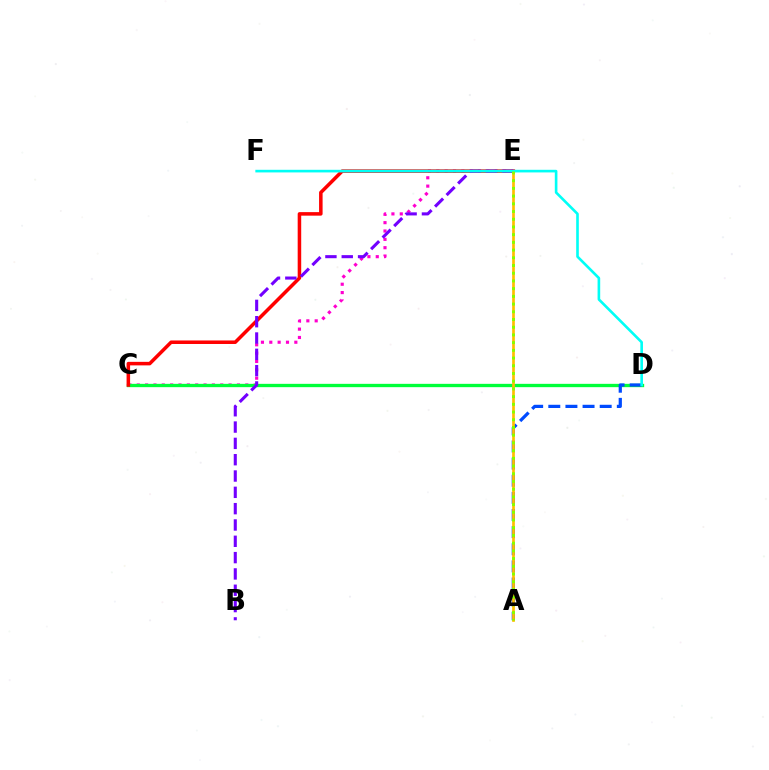{('C', 'E'): [{'color': '#ff00cf', 'line_style': 'dotted', 'thickness': 2.27}, {'color': '#ff0000', 'line_style': 'solid', 'thickness': 2.54}], ('C', 'D'): [{'color': '#00ff39', 'line_style': 'solid', 'thickness': 2.39}], ('A', 'D'): [{'color': '#004bff', 'line_style': 'dashed', 'thickness': 2.33}], ('B', 'E'): [{'color': '#7200ff', 'line_style': 'dashed', 'thickness': 2.22}], ('A', 'E'): [{'color': '#ffbd00', 'line_style': 'solid', 'thickness': 1.94}, {'color': '#84ff00', 'line_style': 'dotted', 'thickness': 2.1}], ('D', 'F'): [{'color': '#00fff6', 'line_style': 'solid', 'thickness': 1.89}]}